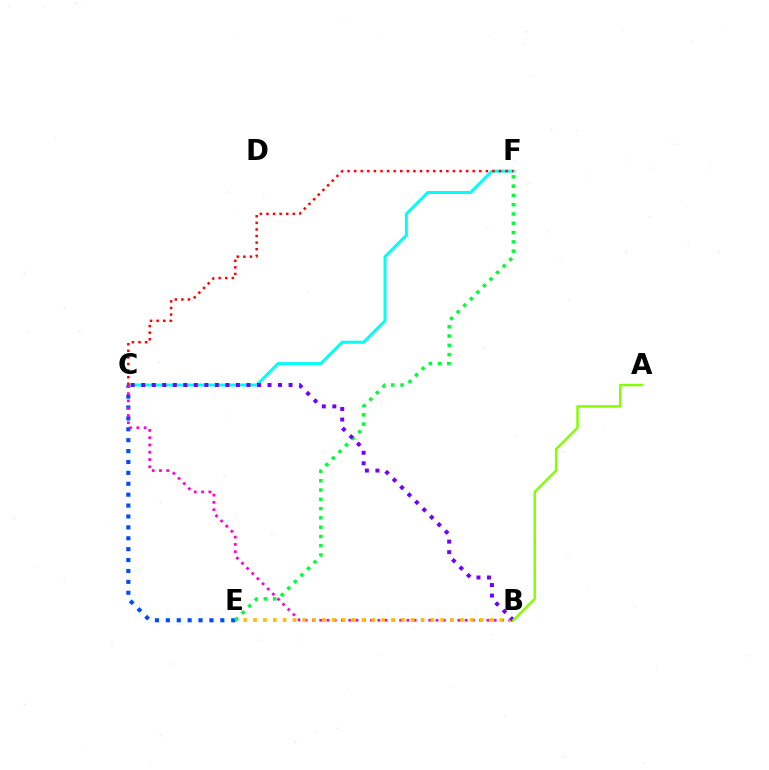{('C', 'E'): [{'color': '#004bff', 'line_style': 'dotted', 'thickness': 2.96}], ('C', 'F'): [{'color': '#00fff6', 'line_style': 'solid', 'thickness': 2.15}, {'color': '#ff0000', 'line_style': 'dotted', 'thickness': 1.79}], ('B', 'C'): [{'color': '#ff00cf', 'line_style': 'dotted', 'thickness': 1.98}, {'color': '#7200ff', 'line_style': 'dotted', 'thickness': 2.86}], ('B', 'E'): [{'color': '#ffbd00', 'line_style': 'dotted', 'thickness': 2.68}], ('E', 'F'): [{'color': '#00ff39', 'line_style': 'dotted', 'thickness': 2.52}], ('A', 'B'): [{'color': '#84ff00', 'line_style': 'solid', 'thickness': 1.78}]}